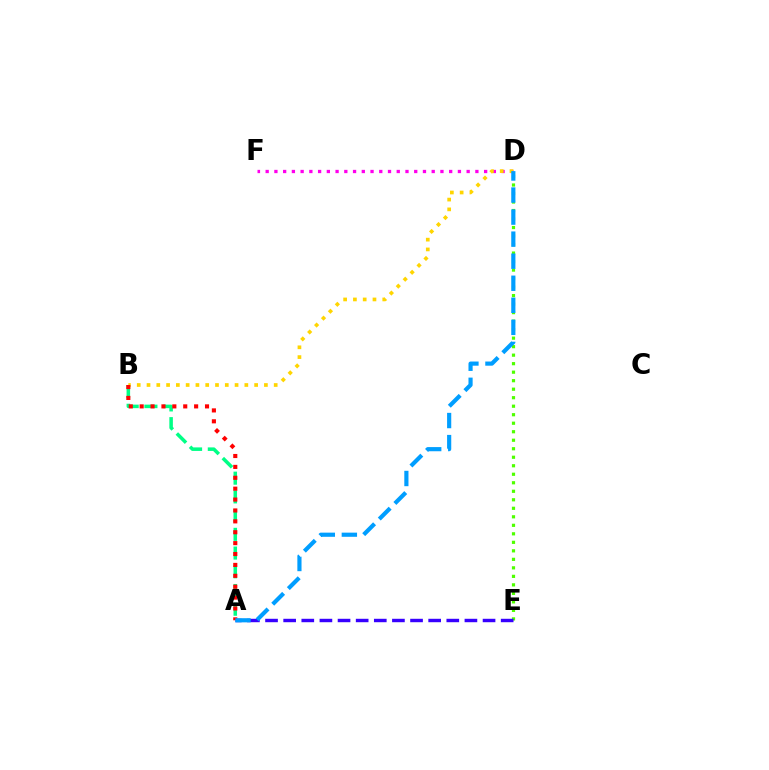{('A', 'B'): [{'color': '#00ff86', 'line_style': 'dashed', 'thickness': 2.54}, {'color': '#ff0000', 'line_style': 'dotted', 'thickness': 2.96}], ('D', 'E'): [{'color': '#4fff00', 'line_style': 'dotted', 'thickness': 2.31}], ('D', 'F'): [{'color': '#ff00ed', 'line_style': 'dotted', 'thickness': 2.37}], ('B', 'D'): [{'color': '#ffd500', 'line_style': 'dotted', 'thickness': 2.66}], ('A', 'E'): [{'color': '#3700ff', 'line_style': 'dashed', 'thickness': 2.46}], ('A', 'D'): [{'color': '#009eff', 'line_style': 'dashed', 'thickness': 3.0}]}